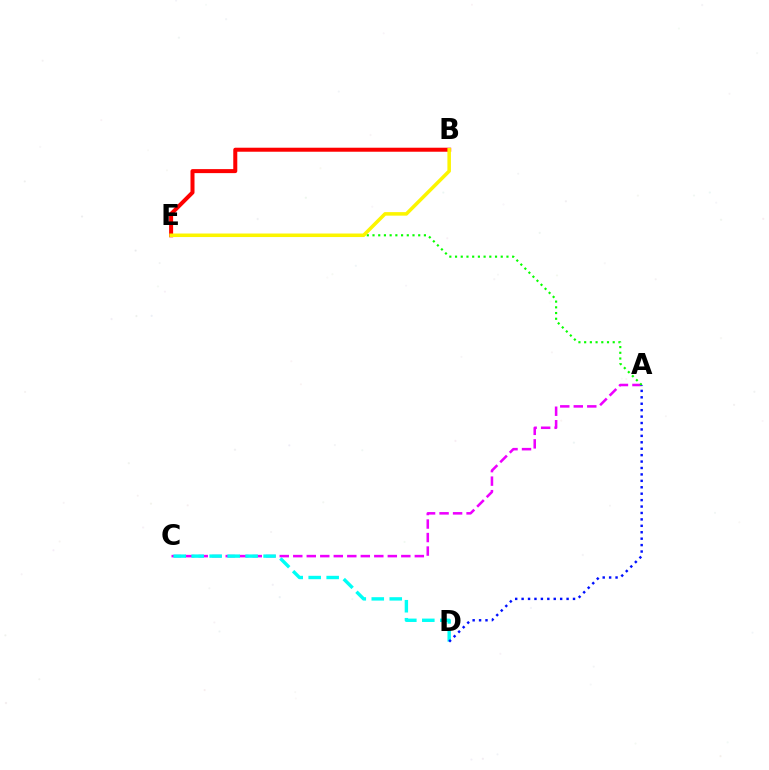{('A', 'C'): [{'color': '#ee00ff', 'line_style': 'dashed', 'thickness': 1.83}], ('A', 'E'): [{'color': '#08ff00', 'line_style': 'dotted', 'thickness': 1.55}], ('B', 'E'): [{'color': '#ff0000', 'line_style': 'solid', 'thickness': 2.89}, {'color': '#fcf500', 'line_style': 'solid', 'thickness': 2.54}], ('C', 'D'): [{'color': '#00fff6', 'line_style': 'dashed', 'thickness': 2.44}], ('A', 'D'): [{'color': '#0010ff', 'line_style': 'dotted', 'thickness': 1.75}]}